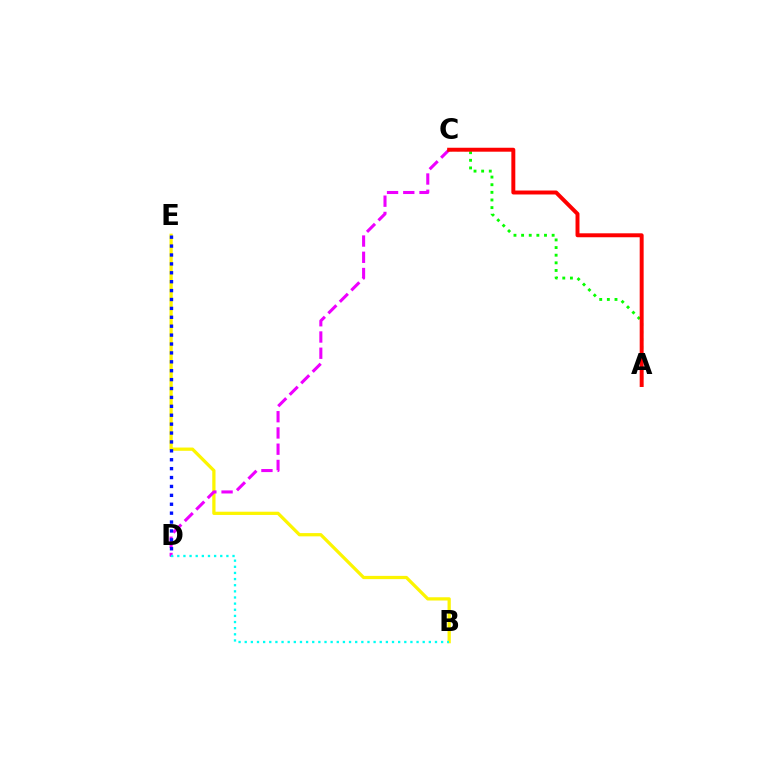{('B', 'E'): [{'color': '#fcf500', 'line_style': 'solid', 'thickness': 2.34}], ('A', 'C'): [{'color': '#08ff00', 'line_style': 'dotted', 'thickness': 2.07}, {'color': '#ff0000', 'line_style': 'solid', 'thickness': 2.84}], ('C', 'D'): [{'color': '#ee00ff', 'line_style': 'dashed', 'thickness': 2.21}], ('D', 'E'): [{'color': '#0010ff', 'line_style': 'dotted', 'thickness': 2.42}], ('B', 'D'): [{'color': '#00fff6', 'line_style': 'dotted', 'thickness': 1.67}]}